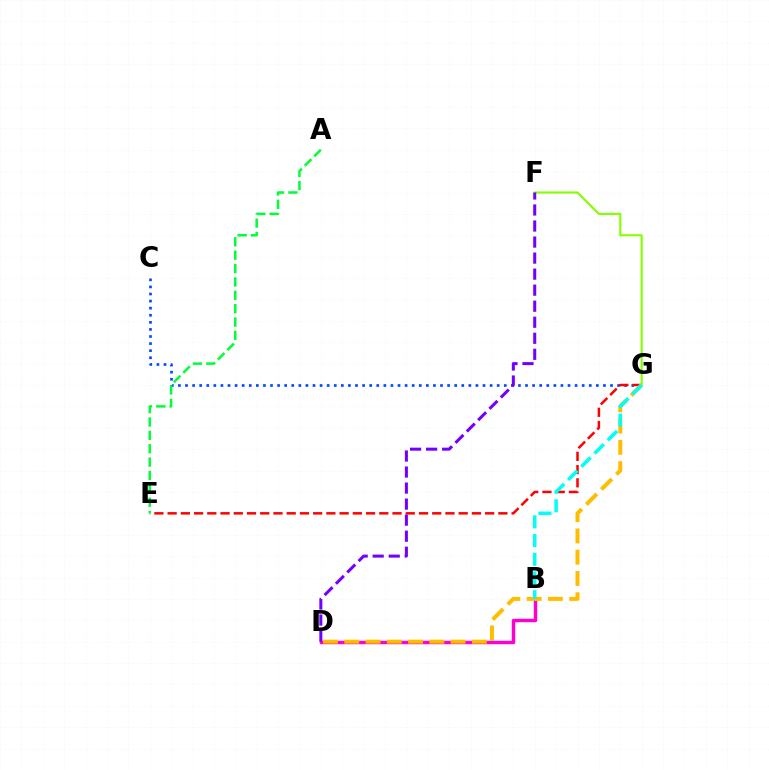{('B', 'D'): [{'color': '#ff00cf', 'line_style': 'solid', 'thickness': 2.47}], ('C', 'G'): [{'color': '#004bff', 'line_style': 'dotted', 'thickness': 1.92}], ('E', 'G'): [{'color': '#ff0000', 'line_style': 'dashed', 'thickness': 1.8}], ('F', 'G'): [{'color': '#84ff00', 'line_style': 'solid', 'thickness': 1.53}], ('A', 'E'): [{'color': '#00ff39', 'line_style': 'dashed', 'thickness': 1.82}], ('D', 'G'): [{'color': '#ffbd00', 'line_style': 'dashed', 'thickness': 2.89}], ('B', 'G'): [{'color': '#00fff6', 'line_style': 'dashed', 'thickness': 2.54}], ('D', 'F'): [{'color': '#7200ff', 'line_style': 'dashed', 'thickness': 2.18}]}